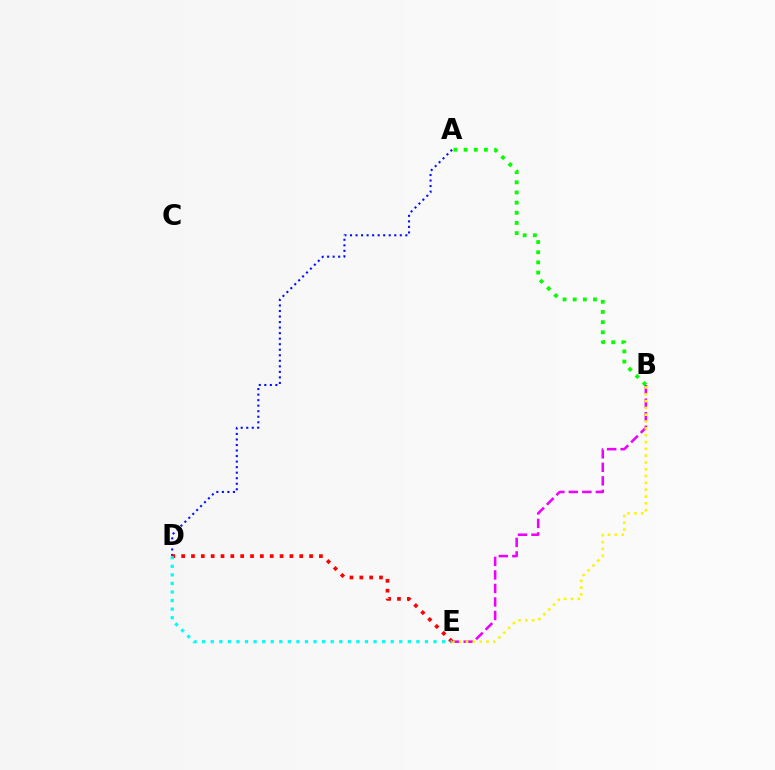{('B', 'E'): [{'color': '#ee00ff', 'line_style': 'dashed', 'thickness': 1.84}, {'color': '#fcf500', 'line_style': 'dotted', 'thickness': 1.85}], ('A', 'D'): [{'color': '#0010ff', 'line_style': 'dotted', 'thickness': 1.5}], ('A', 'B'): [{'color': '#08ff00', 'line_style': 'dotted', 'thickness': 2.76}], ('D', 'E'): [{'color': '#ff0000', 'line_style': 'dotted', 'thickness': 2.67}, {'color': '#00fff6', 'line_style': 'dotted', 'thickness': 2.33}]}